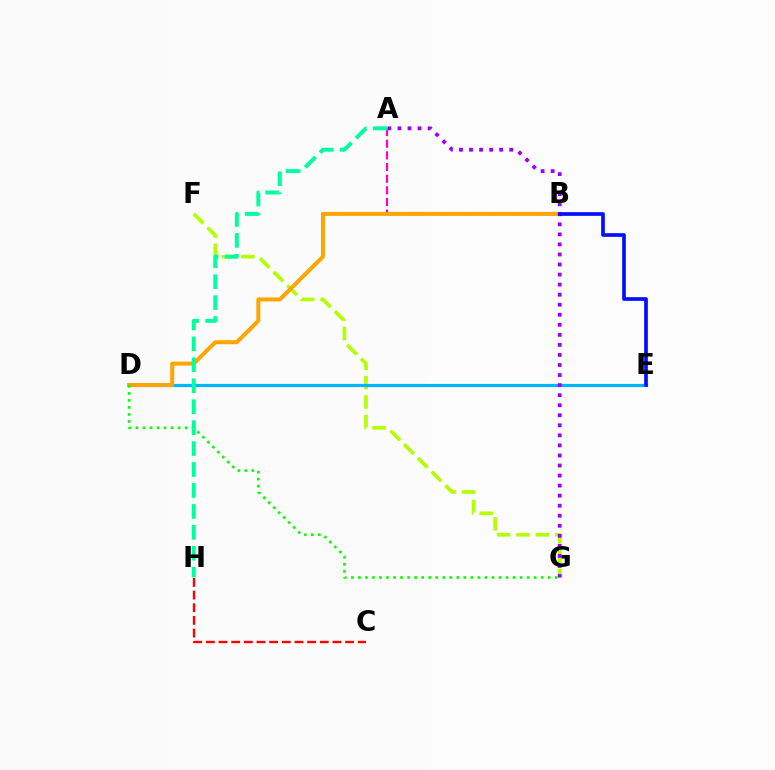{('F', 'G'): [{'color': '#b3ff00', 'line_style': 'dashed', 'thickness': 2.63}], ('D', 'E'): [{'color': '#00b5ff', 'line_style': 'solid', 'thickness': 2.29}], ('A', 'B'): [{'color': '#ff00bd', 'line_style': 'dashed', 'thickness': 1.58}], ('B', 'D'): [{'color': '#ffa500', 'line_style': 'solid', 'thickness': 2.89}], ('A', 'G'): [{'color': '#9b00ff', 'line_style': 'dotted', 'thickness': 2.73}], ('D', 'G'): [{'color': '#08ff00', 'line_style': 'dotted', 'thickness': 1.91}], ('C', 'H'): [{'color': '#ff0000', 'line_style': 'dashed', 'thickness': 1.72}], ('A', 'H'): [{'color': '#00ff9d', 'line_style': 'dashed', 'thickness': 2.84}], ('B', 'E'): [{'color': '#0010ff', 'line_style': 'solid', 'thickness': 2.65}]}